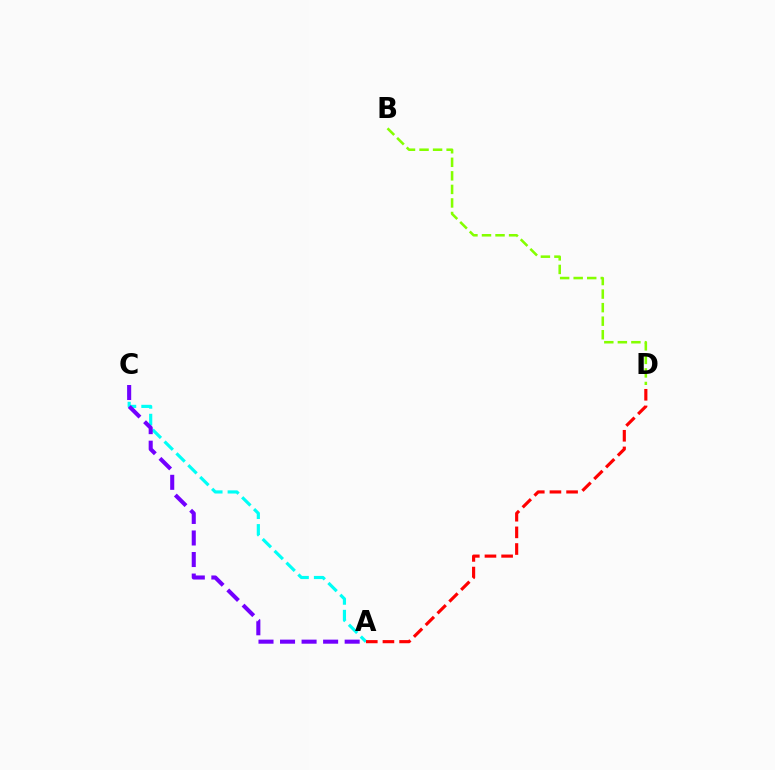{('B', 'D'): [{'color': '#84ff00', 'line_style': 'dashed', 'thickness': 1.84}], ('A', 'C'): [{'color': '#00fff6', 'line_style': 'dashed', 'thickness': 2.28}, {'color': '#7200ff', 'line_style': 'dashed', 'thickness': 2.93}], ('A', 'D'): [{'color': '#ff0000', 'line_style': 'dashed', 'thickness': 2.26}]}